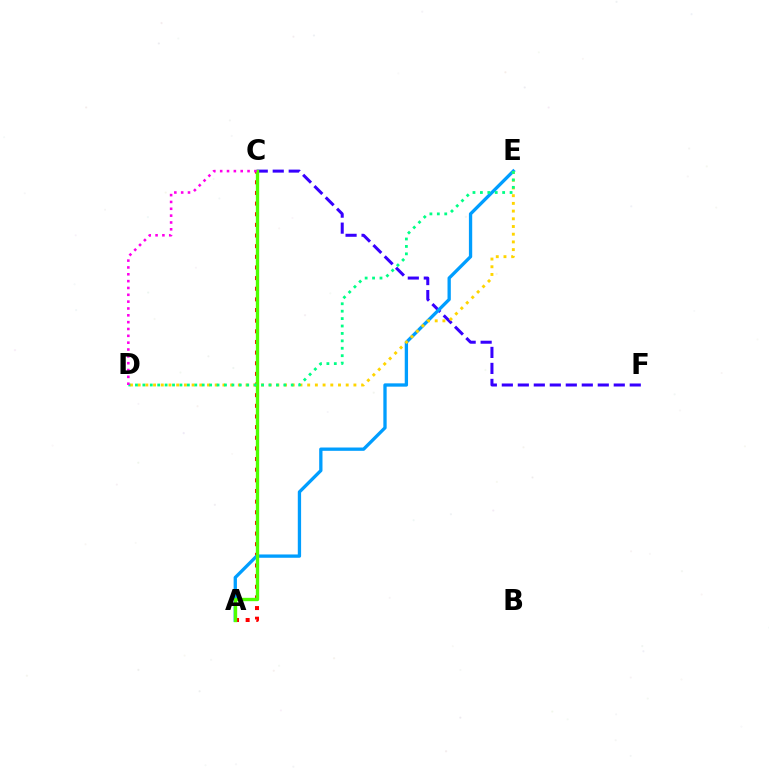{('A', 'C'): [{'color': '#ff0000', 'line_style': 'dotted', 'thickness': 2.89}, {'color': '#4fff00', 'line_style': 'solid', 'thickness': 2.41}], ('C', 'F'): [{'color': '#3700ff', 'line_style': 'dashed', 'thickness': 2.17}], ('A', 'E'): [{'color': '#009eff', 'line_style': 'solid', 'thickness': 2.38}], ('D', 'E'): [{'color': '#ffd500', 'line_style': 'dotted', 'thickness': 2.09}, {'color': '#00ff86', 'line_style': 'dotted', 'thickness': 2.02}], ('C', 'D'): [{'color': '#ff00ed', 'line_style': 'dotted', 'thickness': 1.86}]}